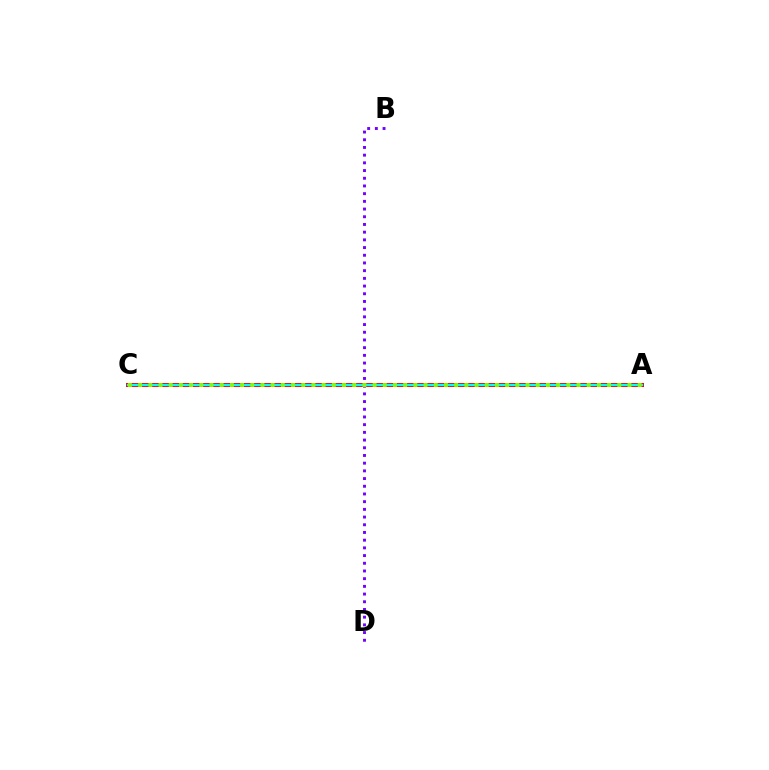{('B', 'D'): [{'color': '#7200ff', 'line_style': 'dotted', 'thickness': 2.09}], ('A', 'C'): [{'color': '#ff0000', 'line_style': 'solid', 'thickness': 2.87}, {'color': '#00fff6', 'line_style': 'solid', 'thickness': 1.61}, {'color': '#84ff00', 'line_style': 'dotted', 'thickness': 2.77}]}